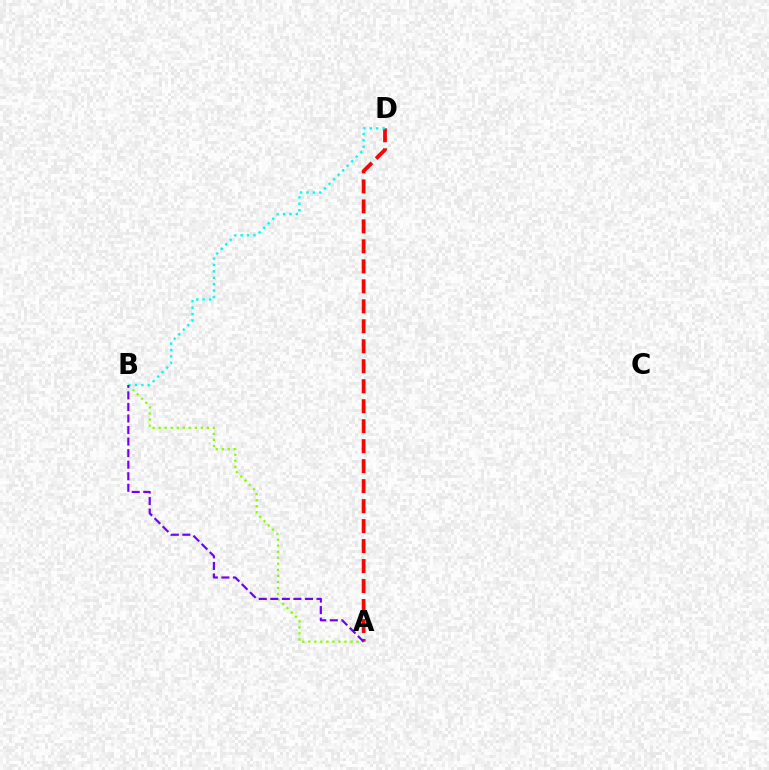{('A', 'D'): [{'color': '#ff0000', 'line_style': 'dashed', 'thickness': 2.71}], ('B', 'D'): [{'color': '#00fff6', 'line_style': 'dotted', 'thickness': 1.74}], ('A', 'B'): [{'color': '#84ff00', 'line_style': 'dotted', 'thickness': 1.64}, {'color': '#7200ff', 'line_style': 'dashed', 'thickness': 1.57}]}